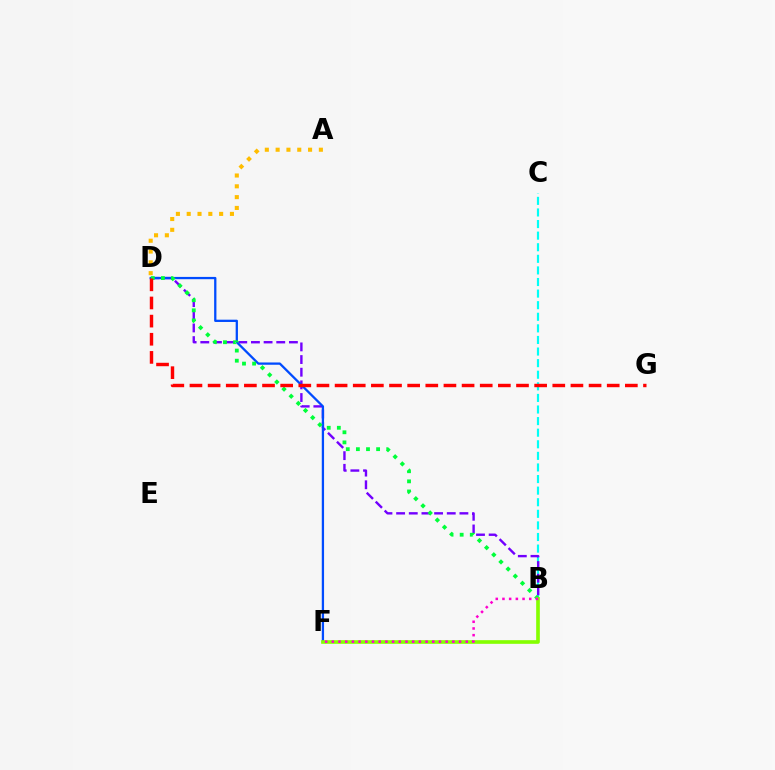{('B', 'C'): [{'color': '#00fff6', 'line_style': 'dashed', 'thickness': 1.57}], ('B', 'D'): [{'color': '#7200ff', 'line_style': 'dashed', 'thickness': 1.72}, {'color': '#00ff39', 'line_style': 'dotted', 'thickness': 2.75}], ('D', 'F'): [{'color': '#004bff', 'line_style': 'solid', 'thickness': 1.64}], ('A', 'D'): [{'color': '#ffbd00', 'line_style': 'dotted', 'thickness': 2.94}], ('B', 'F'): [{'color': '#84ff00', 'line_style': 'solid', 'thickness': 2.63}, {'color': '#ff00cf', 'line_style': 'dotted', 'thickness': 1.82}], ('D', 'G'): [{'color': '#ff0000', 'line_style': 'dashed', 'thickness': 2.46}]}